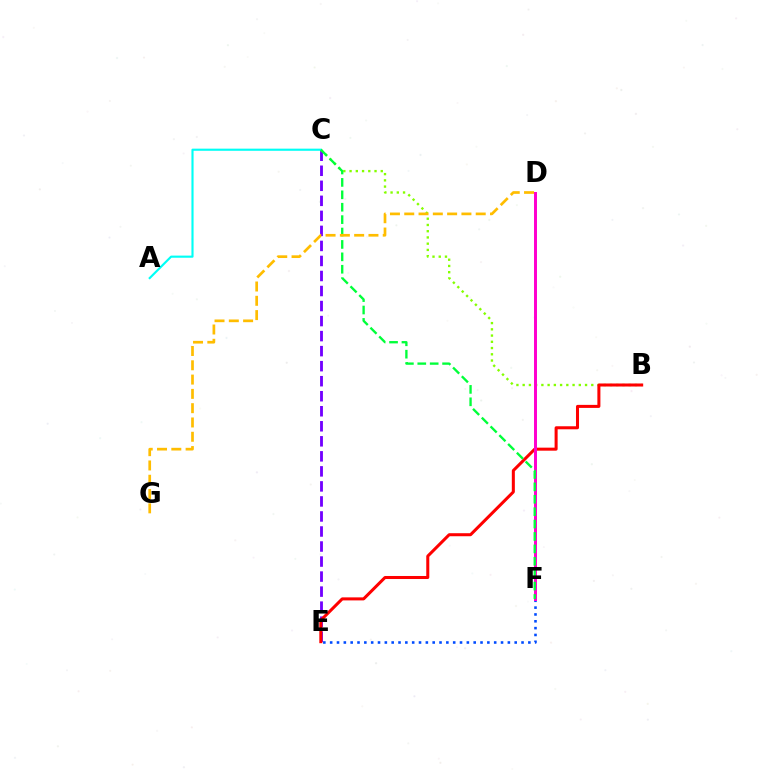{('C', 'E'): [{'color': '#7200ff', 'line_style': 'dashed', 'thickness': 2.04}], ('B', 'C'): [{'color': '#84ff00', 'line_style': 'dotted', 'thickness': 1.69}], ('B', 'E'): [{'color': '#ff0000', 'line_style': 'solid', 'thickness': 2.18}], ('E', 'F'): [{'color': '#004bff', 'line_style': 'dotted', 'thickness': 1.86}], ('D', 'F'): [{'color': '#ff00cf', 'line_style': 'solid', 'thickness': 2.14}], ('A', 'C'): [{'color': '#00fff6', 'line_style': 'solid', 'thickness': 1.54}], ('C', 'F'): [{'color': '#00ff39', 'line_style': 'dashed', 'thickness': 1.69}], ('D', 'G'): [{'color': '#ffbd00', 'line_style': 'dashed', 'thickness': 1.94}]}